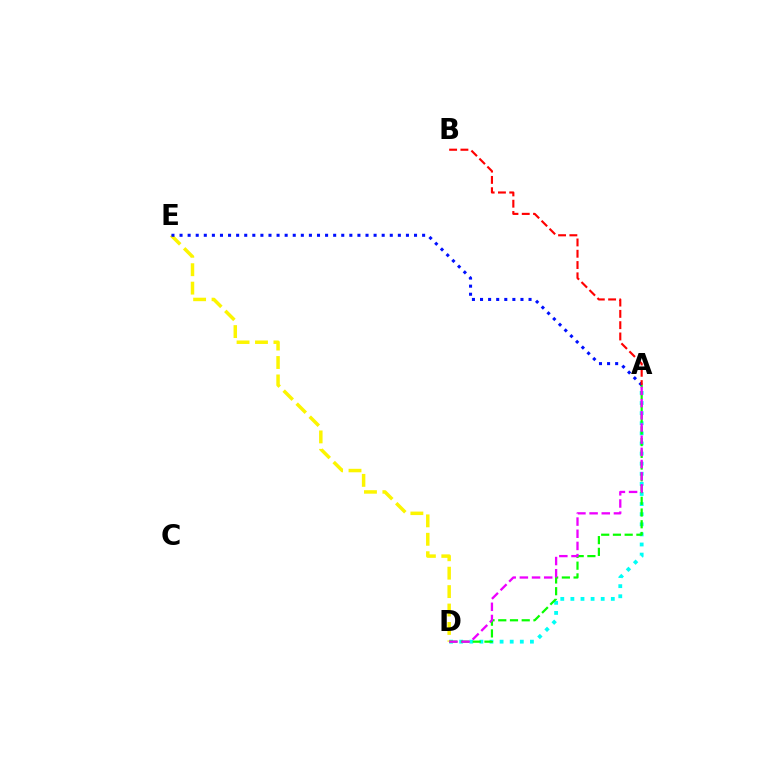{('A', 'D'): [{'color': '#00fff6', 'line_style': 'dotted', 'thickness': 2.75}, {'color': '#08ff00', 'line_style': 'dashed', 'thickness': 1.59}, {'color': '#ee00ff', 'line_style': 'dashed', 'thickness': 1.65}], ('D', 'E'): [{'color': '#fcf500', 'line_style': 'dashed', 'thickness': 2.5}], ('A', 'E'): [{'color': '#0010ff', 'line_style': 'dotted', 'thickness': 2.2}], ('A', 'B'): [{'color': '#ff0000', 'line_style': 'dashed', 'thickness': 1.53}]}